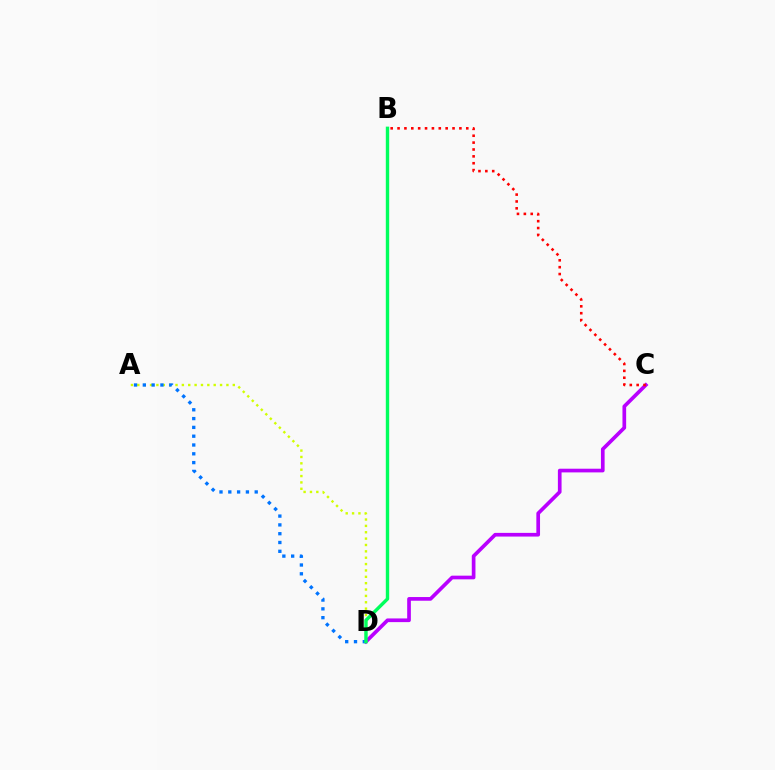{('C', 'D'): [{'color': '#b900ff', 'line_style': 'solid', 'thickness': 2.65}], ('A', 'D'): [{'color': '#d1ff00', 'line_style': 'dotted', 'thickness': 1.73}, {'color': '#0074ff', 'line_style': 'dotted', 'thickness': 2.39}], ('B', 'C'): [{'color': '#ff0000', 'line_style': 'dotted', 'thickness': 1.87}], ('B', 'D'): [{'color': '#00ff5c', 'line_style': 'solid', 'thickness': 2.44}]}